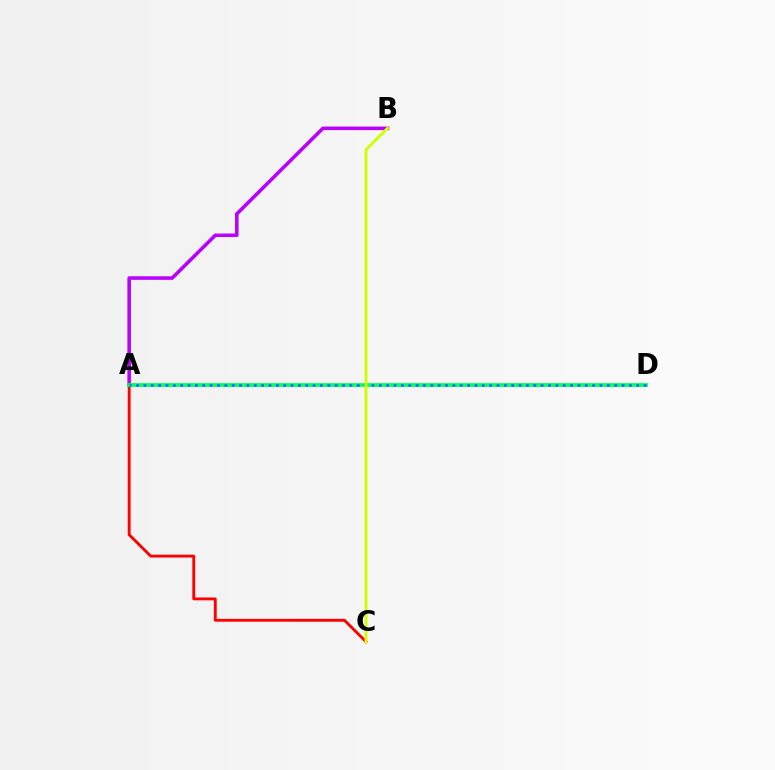{('A', 'B'): [{'color': '#b900ff', 'line_style': 'solid', 'thickness': 2.56}], ('A', 'C'): [{'color': '#ff0000', 'line_style': 'solid', 'thickness': 2.06}], ('A', 'D'): [{'color': '#00ff5c', 'line_style': 'solid', 'thickness': 2.67}, {'color': '#0074ff', 'line_style': 'dotted', 'thickness': 2.0}], ('B', 'C'): [{'color': '#d1ff00', 'line_style': 'solid', 'thickness': 2.11}]}